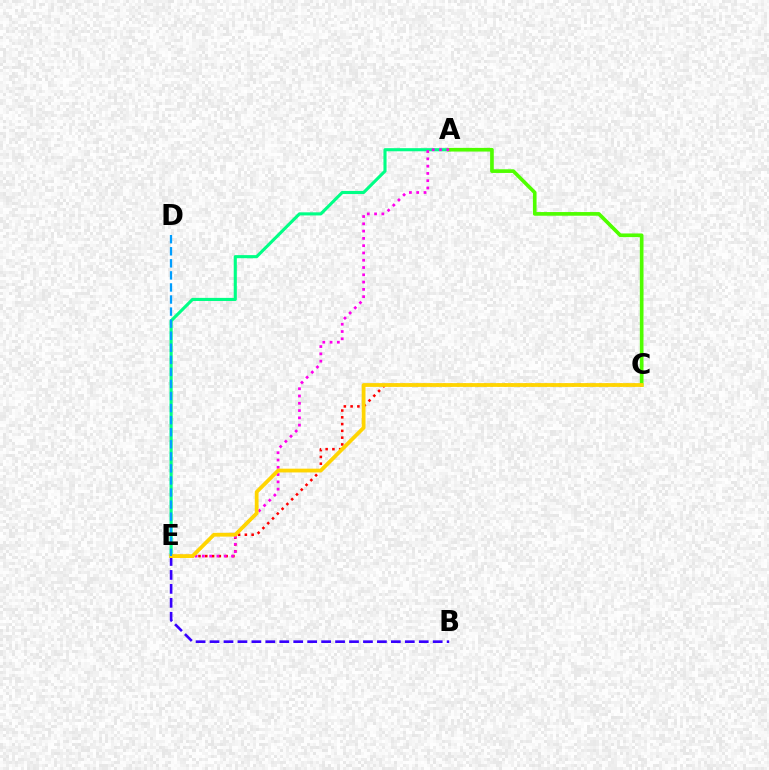{('B', 'E'): [{'color': '#3700ff', 'line_style': 'dashed', 'thickness': 1.89}], ('A', 'E'): [{'color': '#00ff86', 'line_style': 'solid', 'thickness': 2.24}, {'color': '#ff00ed', 'line_style': 'dotted', 'thickness': 1.98}], ('A', 'C'): [{'color': '#4fff00', 'line_style': 'solid', 'thickness': 2.64}], ('C', 'E'): [{'color': '#ff0000', 'line_style': 'dotted', 'thickness': 1.84}, {'color': '#ffd500', 'line_style': 'solid', 'thickness': 2.72}], ('D', 'E'): [{'color': '#009eff', 'line_style': 'dashed', 'thickness': 1.64}]}